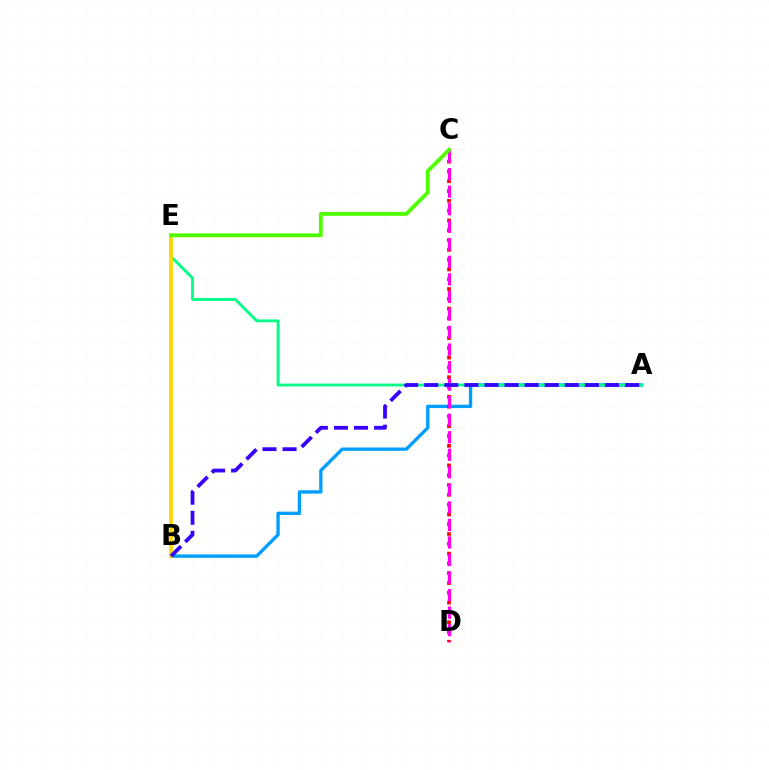{('A', 'B'): [{'color': '#009eff', 'line_style': 'solid', 'thickness': 2.41}, {'color': '#3700ff', 'line_style': 'dashed', 'thickness': 2.73}], ('A', 'E'): [{'color': '#00ff86', 'line_style': 'solid', 'thickness': 2.04}], ('C', 'D'): [{'color': '#ff0000', 'line_style': 'dotted', 'thickness': 2.66}, {'color': '#ff00ed', 'line_style': 'dashed', 'thickness': 2.38}], ('B', 'E'): [{'color': '#ffd500', 'line_style': 'solid', 'thickness': 2.68}], ('C', 'E'): [{'color': '#4fff00', 'line_style': 'solid', 'thickness': 2.75}]}